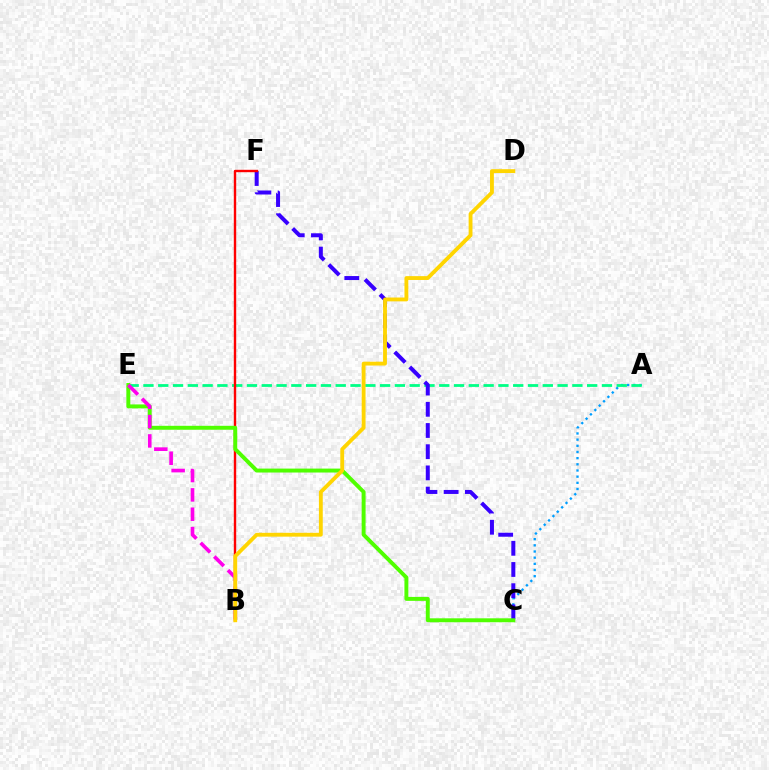{('A', 'C'): [{'color': '#009eff', 'line_style': 'dotted', 'thickness': 1.68}], ('A', 'E'): [{'color': '#00ff86', 'line_style': 'dashed', 'thickness': 2.01}], ('C', 'F'): [{'color': '#3700ff', 'line_style': 'dashed', 'thickness': 2.88}], ('B', 'F'): [{'color': '#ff0000', 'line_style': 'solid', 'thickness': 1.72}], ('C', 'E'): [{'color': '#4fff00', 'line_style': 'solid', 'thickness': 2.83}], ('B', 'E'): [{'color': '#ff00ed', 'line_style': 'dashed', 'thickness': 2.63}], ('B', 'D'): [{'color': '#ffd500', 'line_style': 'solid', 'thickness': 2.77}]}